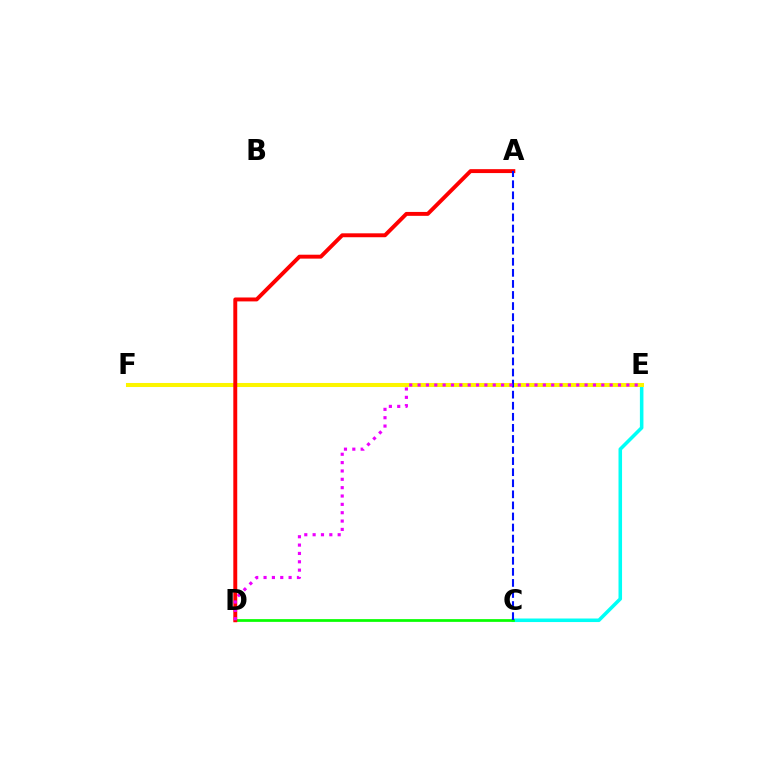{('C', 'E'): [{'color': '#00fff6', 'line_style': 'solid', 'thickness': 2.56}], ('E', 'F'): [{'color': '#fcf500', 'line_style': 'solid', 'thickness': 2.9}], ('C', 'D'): [{'color': '#08ff00', 'line_style': 'solid', 'thickness': 1.97}], ('A', 'D'): [{'color': '#ff0000', 'line_style': 'solid', 'thickness': 2.82}], ('A', 'C'): [{'color': '#0010ff', 'line_style': 'dashed', 'thickness': 1.5}], ('D', 'E'): [{'color': '#ee00ff', 'line_style': 'dotted', 'thickness': 2.27}]}